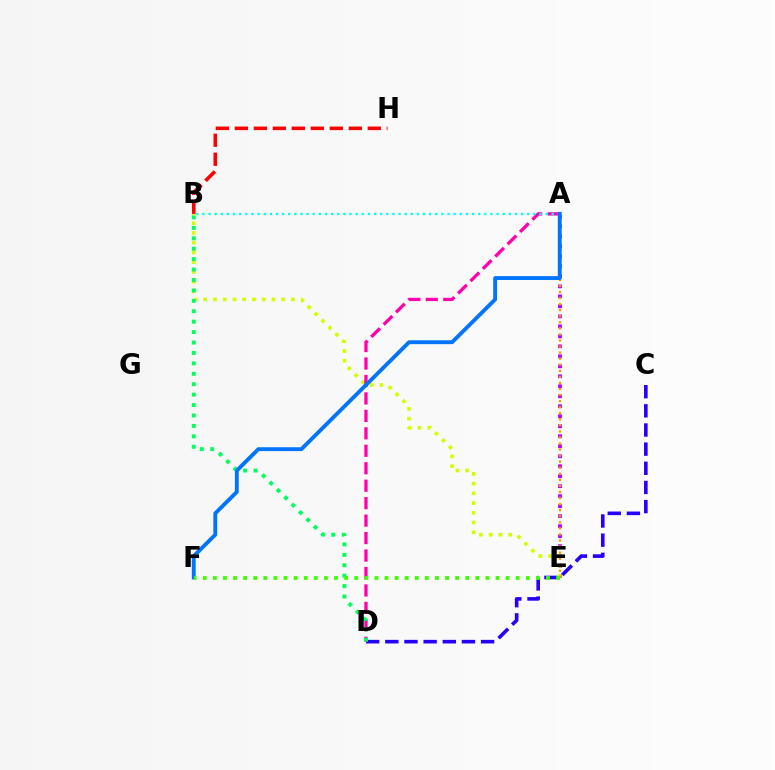{('A', 'E'): [{'color': '#b900ff', 'line_style': 'dotted', 'thickness': 2.71}, {'color': '#ff9400', 'line_style': 'dotted', 'thickness': 1.65}], ('B', 'E'): [{'color': '#d1ff00', 'line_style': 'dotted', 'thickness': 2.65}], ('B', 'H'): [{'color': '#ff0000', 'line_style': 'dashed', 'thickness': 2.58}], ('C', 'D'): [{'color': '#2500ff', 'line_style': 'dashed', 'thickness': 2.6}], ('A', 'D'): [{'color': '#ff00ac', 'line_style': 'dashed', 'thickness': 2.37}], ('A', 'B'): [{'color': '#00fff6', 'line_style': 'dotted', 'thickness': 1.66}], ('B', 'D'): [{'color': '#00ff5c', 'line_style': 'dotted', 'thickness': 2.83}], ('A', 'F'): [{'color': '#0074ff', 'line_style': 'solid', 'thickness': 2.78}], ('E', 'F'): [{'color': '#3dff00', 'line_style': 'dotted', 'thickness': 2.74}]}